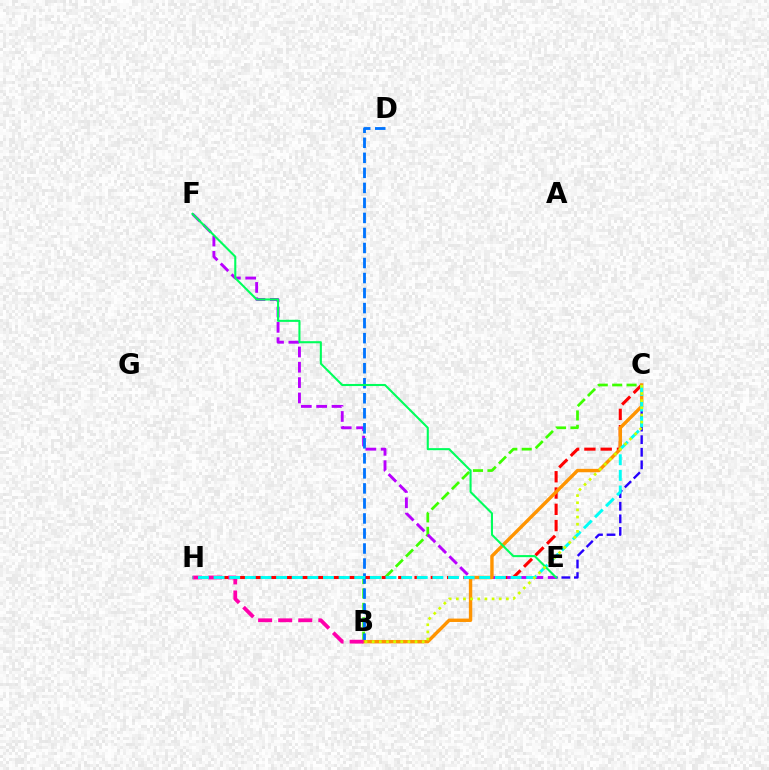{('B', 'C'): [{'color': '#3dff00', 'line_style': 'dashed', 'thickness': 1.96}, {'color': '#ff9400', 'line_style': 'solid', 'thickness': 2.45}, {'color': '#d1ff00', 'line_style': 'dotted', 'thickness': 1.94}], ('E', 'F'): [{'color': '#b900ff', 'line_style': 'dashed', 'thickness': 2.08}, {'color': '#00ff5c', 'line_style': 'solid', 'thickness': 1.51}], ('B', 'D'): [{'color': '#0074ff', 'line_style': 'dashed', 'thickness': 2.04}], ('C', 'H'): [{'color': '#ff0000', 'line_style': 'dashed', 'thickness': 2.21}, {'color': '#00fff6', 'line_style': 'dashed', 'thickness': 2.12}], ('C', 'E'): [{'color': '#2500ff', 'line_style': 'dashed', 'thickness': 1.71}], ('B', 'H'): [{'color': '#ff00ac', 'line_style': 'dashed', 'thickness': 2.73}]}